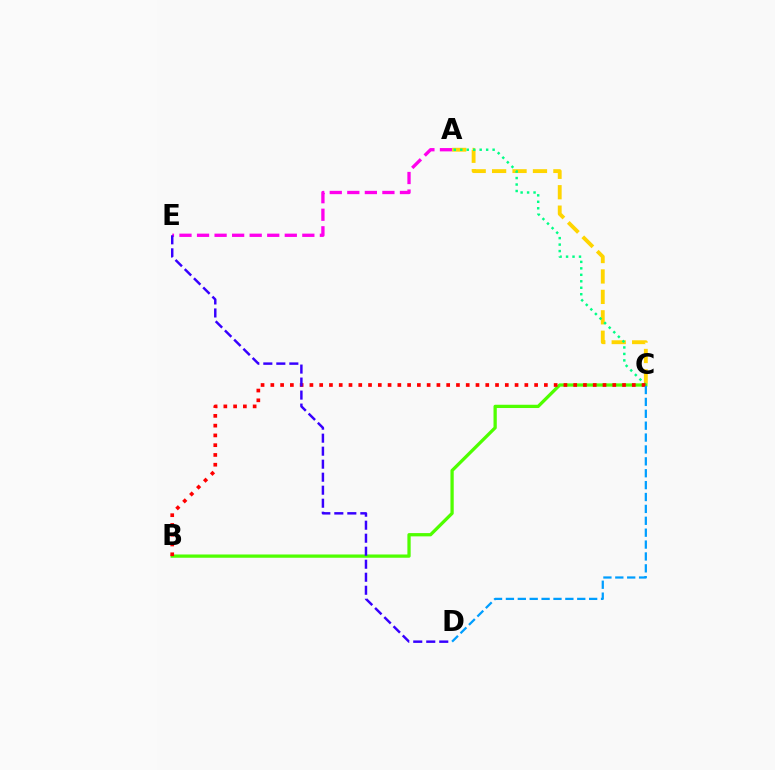{('A', 'C'): [{'color': '#ffd500', 'line_style': 'dashed', 'thickness': 2.78}, {'color': '#00ff86', 'line_style': 'dotted', 'thickness': 1.76}], ('B', 'C'): [{'color': '#4fff00', 'line_style': 'solid', 'thickness': 2.36}, {'color': '#ff0000', 'line_style': 'dotted', 'thickness': 2.65}], ('A', 'E'): [{'color': '#ff00ed', 'line_style': 'dashed', 'thickness': 2.38}], ('D', 'E'): [{'color': '#3700ff', 'line_style': 'dashed', 'thickness': 1.77}], ('C', 'D'): [{'color': '#009eff', 'line_style': 'dashed', 'thickness': 1.62}]}